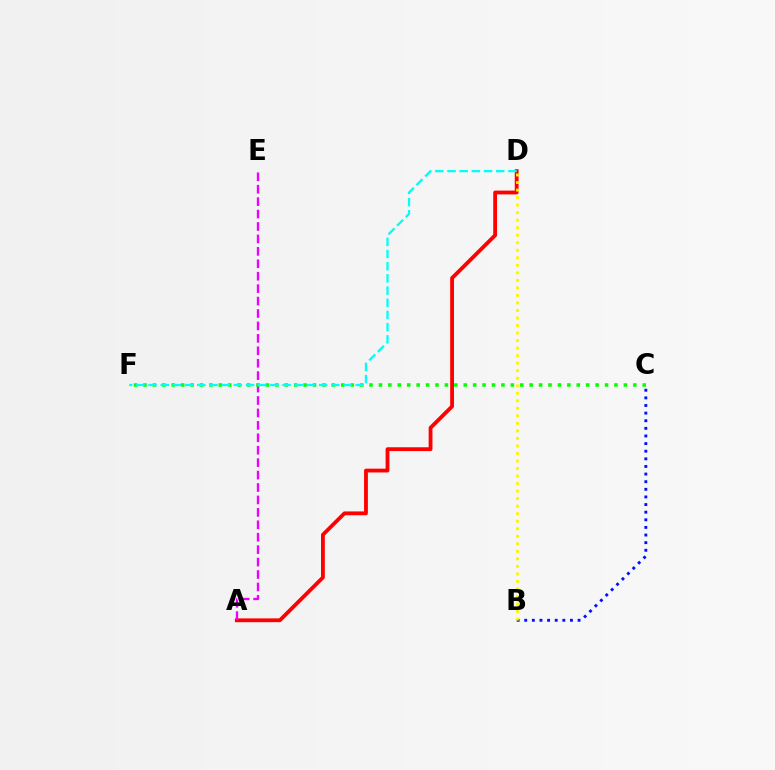{('A', 'D'): [{'color': '#ff0000', 'line_style': 'solid', 'thickness': 2.75}], ('A', 'E'): [{'color': '#ee00ff', 'line_style': 'dashed', 'thickness': 1.69}], ('C', 'F'): [{'color': '#08ff00', 'line_style': 'dotted', 'thickness': 2.56}], ('B', 'C'): [{'color': '#0010ff', 'line_style': 'dotted', 'thickness': 2.07}], ('D', 'F'): [{'color': '#00fff6', 'line_style': 'dashed', 'thickness': 1.65}], ('B', 'D'): [{'color': '#fcf500', 'line_style': 'dotted', 'thickness': 2.04}]}